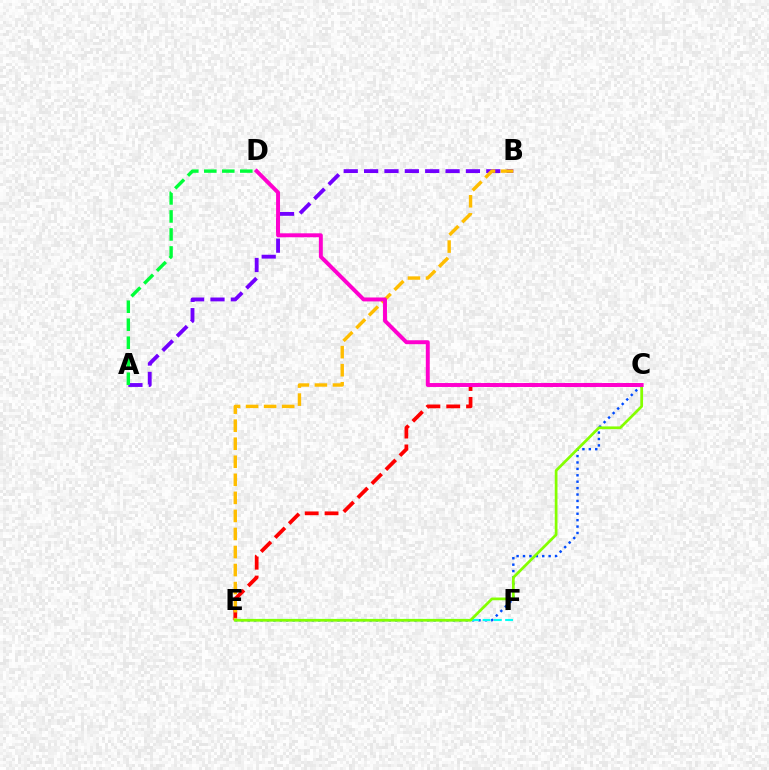{('A', 'B'): [{'color': '#7200ff', 'line_style': 'dashed', 'thickness': 2.77}], ('A', 'D'): [{'color': '#00ff39', 'line_style': 'dashed', 'thickness': 2.45}], ('C', 'E'): [{'color': '#ff0000', 'line_style': 'dashed', 'thickness': 2.69}, {'color': '#004bff', 'line_style': 'dotted', 'thickness': 1.74}, {'color': '#84ff00', 'line_style': 'solid', 'thickness': 1.96}], ('B', 'E'): [{'color': '#ffbd00', 'line_style': 'dashed', 'thickness': 2.45}], ('E', 'F'): [{'color': '#00fff6', 'line_style': 'dashed', 'thickness': 1.53}], ('C', 'D'): [{'color': '#ff00cf', 'line_style': 'solid', 'thickness': 2.83}]}